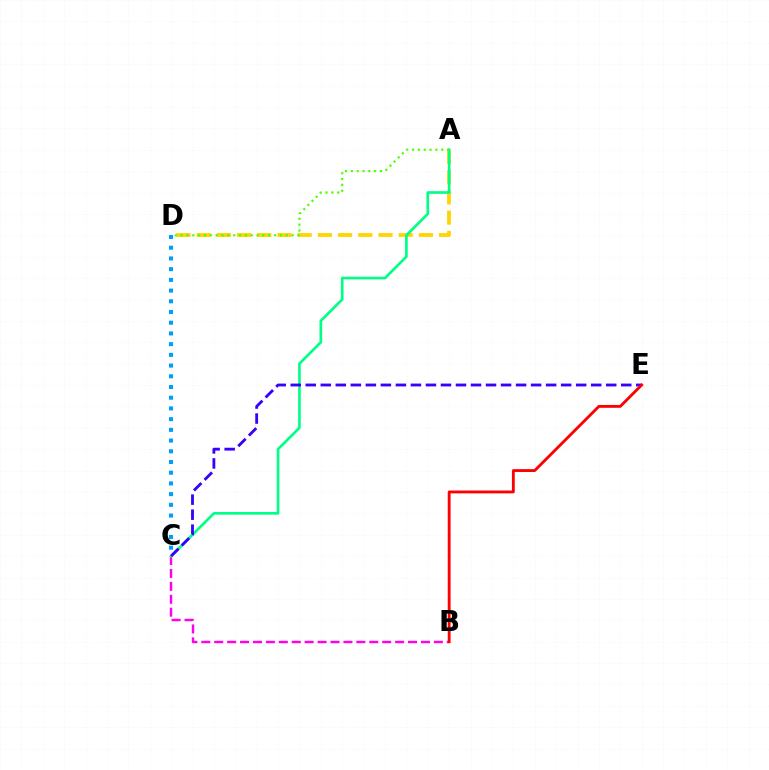{('C', 'D'): [{'color': '#009eff', 'line_style': 'dotted', 'thickness': 2.91}], ('B', 'C'): [{'color': '#ff00ed', 'line_style': 'dashed', 'thickness': 1.76}], ('A', 'D'): [{'color': '#ffd500', 'line_style': 'dashed', 'thickness': 2.74}, {'color': '#4fff00', 'line_style': 'dotted', 'thickness': 1.59}], ('A', 'C'): [{'color': '#00ff86', 'line_style': 'solid', 'thickness': 1.92}], ('C', 'E'): [{'color': '#3700ff', 'line_style': 'dashed', 'thickness': 2.04}], ('B', 'E'): [{'color': '#ff0000', 'line_style': 'solid', 'thickness': 2.05}]}